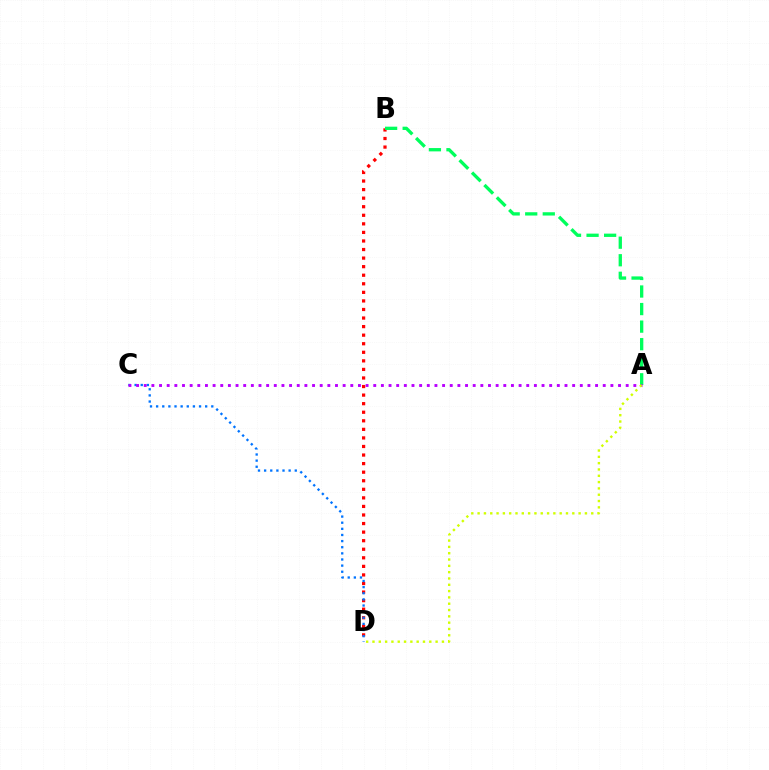{('B', 'D'): [{'color': '#ff0000', 'line_style': 'dotted', 'thickness': 2.33}], ('C', 'D'): [{'color': '#0074ff', 'line_style': 'dotted', 'thickness': 1.67}], ('A', 'B'): [{'color': '#00ff5c', 'line_style': 'dashed', 'thickness': 2.38}], ('A', 'C'): [{'color': '#b900ff', 'line_style': 'dotted', 'thickness': 2.08}], ('A', 'D'): [{'color': '#d1ff00', 'line_style': 'dotted', 'thickness': 1.72}]}